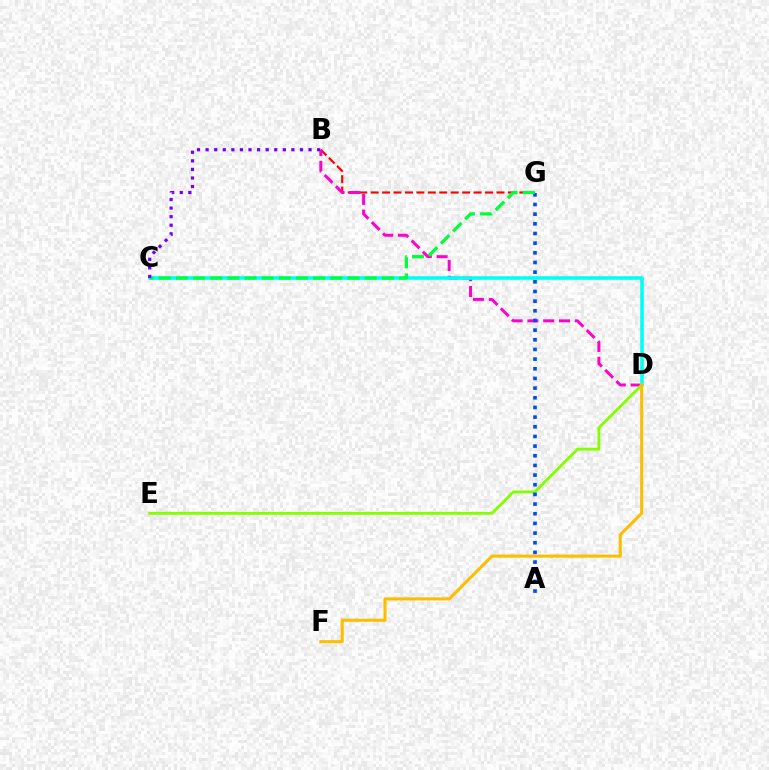{('B', 'G'): [{'color': '#ff0000', 'line_style': 'dashed', 'thickness': 1.55}], ('B', 'D'): [{'color': '#ff00cf', 'line_style': 'dashed', 'thickness': 2.15}], ('C', 'D'): [{'color': '#00fff6', 'line_style': 'solid', 'thickness': 2.58}], ('D', 'E'): [{'color': '#84ff00', 'line_style': 'solid', 'thickness': 2.04}], ('A', 'G'): [{'color': '#004bff', 'line_style': 'dotted', 'thickness': 2.63}], ('C', 'G'): [{'color': '#00ff39', 'line_style': 'dashed', 'thickness': 2.33}], ('B', 'C'): [{'color': '#7200ff', 'line_style': 'dotted', 'thickness': 2.33}], ('D', 'F'): [{'color': '#ffbd00', 'line_style': 'solid', 'thickness': 2.2}]}